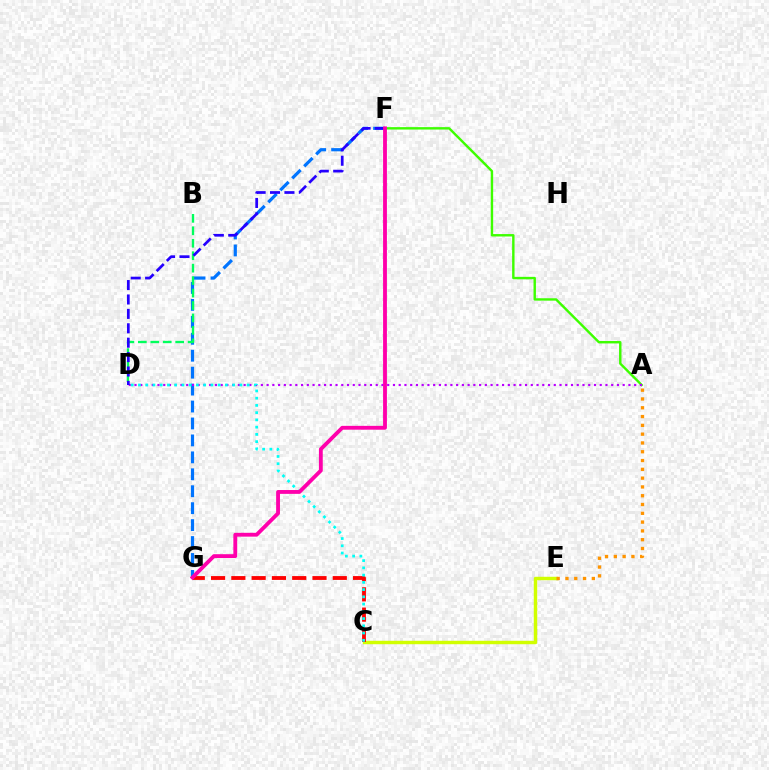{('C', 'E'): [{'color': '#d1ff00', 'line_style': 'solid', 'thickness': 2.48}], ('A', 'E'): [{'color': '#ff9400', 'line_style': 'dotted', 'thickness': 2.39}], ('C', 'G'): [{'color': '#ff0000', 'line_style': 'dashed', 'thickness': 2.76}], ('A', 'F'): [{'color': '#3dff00', 'line_style': 'solid', 'thickness': 1.74}], ('F', 'G'): [{'color': '#0074ff', 'line_style': 'dashed', 'thickness': 2.3}, {'color': '#ff00ac', 'line_style': 'solid', 'thickness': 2.76}], ('A', 'D'): [{'color': '#b900ff', 'line_style': 'dotted', 'thickness': 1.56}], ('B', 'D'): [{'color': '#00ff5c', 'line_style': 'dashed', 'thickness': 1.69}], ('C', 'D'): [{'color': '#00fff6', 'line_style': 'dotted', 'thickness': 1.97}], ('D', 'F'): [{'color': '#2500ff', 'line_style': 'dashed', 'thickness': 1.96}]}